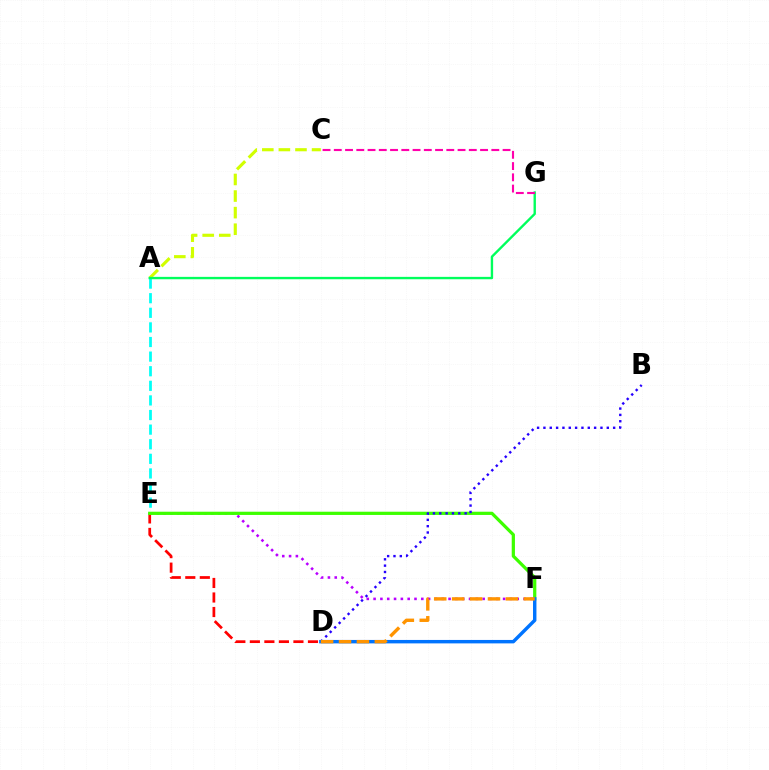{('D', 'E'): [{'color': '#ff0000', 'line_style': 'dashed', 'thickness': 1.97}], ('A', 'C'): [{'color': '#d1ff00', 'line_style': 'dashed', 'thickness': 2.25}], ('E', 'F'): [{'color': '#b900ff', 'line_style': 'dotted', 'thickness': 1.85}, {'color': '#3dff00', 'line_style': 'solid', 'thickness': 2.33}], ('A', 'E'): [{'color': '#00fff6', 'line_style': 'dashed', 'thickness': 1.98}], ('A', 'G'): [{'color': '#00ff5c', 'line_style': 'solid', 'thickness': 1.71}], ('C', 'G'): [{'color': '#ff00ac', 'line_style': 'dashed', 'thickness': 1.53}], ('B', 'D'): [{'color': '#2500ff', 'line_style': 'dotted', 'thickness': 1.72}], ('D', 'F'): [{'color': '#0074ff', 'line_style': 'solid', 'thickness': 2.47}, {'color': '#ff9400', 'line_style': 'dashed', 'thickness': 2.43}]}